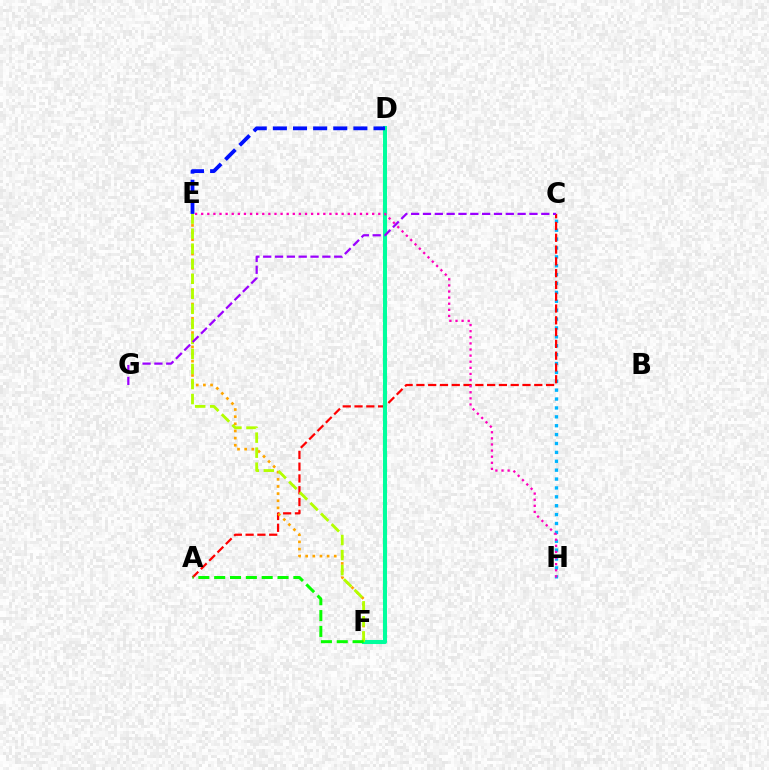{('C', 'H'): [{'color': '#00b5ff', 'line_style': 'dotted', 'thickness': 2.41}], ('A', 'C'): [{'color': '#ff0000', 'line_style': 'dashed', 'thickness': 1.6}], ('D', 'F'): [{'color': '#00ff9d', 'line_style': 'solid', 'thickness': 2.92}], ('E', 'F'): [{'color': '#ffa500', 'line_style': 'dotted', 'thickness': 1.94}, {'color': '#b3ff00', 'line_style': 'dashed', 'thickness': 2.04}], ('D', 'E'): [{'color': '#0010ff', 'line_style': 'dashed', 'thickness': 2.73}], ('A', 'F'): [{'color': '#08ff00', 'line_style': 'dashed', 'thickness': 2.15}], ('C', 'G'): [{'color': '#9b00ff', 'line_style': 'dashed', 'thickness': 1.61}], ('E', 'H'): [{'color': '#ff00bd', 'line_style': 'dotted', 'thickness': 1.66}]}